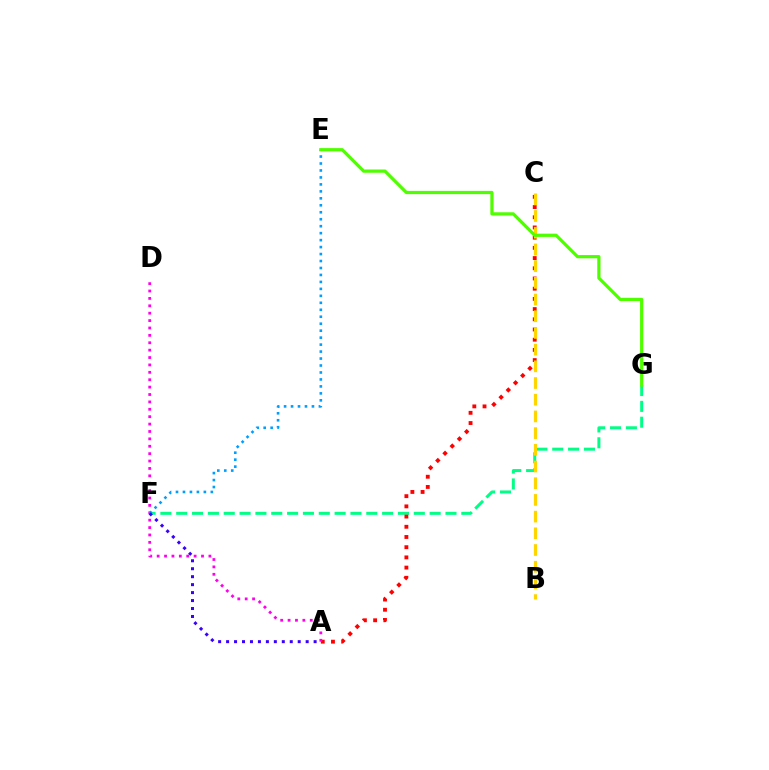{('F', 'G'): [{'color': '#00ff86', 'line_style': 'dashed', 'thickness': 2.15}], ('A', 'C'): [{'color': '#ff0000', 'line_style': 'dotted', 'thickness': 2.77}], ('B', 'C'): [{'color': '#ffd500', 'line_style': 'dashed', 'thickness': 2.27}], ('A', 'D'): [{'color': '#ff00ed', 'line_style': 'dotted', 'thickness': 2.01}], ('E', 'F'): [{'color': '#009eff', 'line_style': 'dotted', 'thickness': 1.89}], ('A', 'F'): [{'color': '#3700ff', 'line_style': 'dotted', 'thickness': 2.16}], ('E', 'G'): [{'color': '#4fff00', 'line_style': 'solid', 'thickness': 2.32}]}